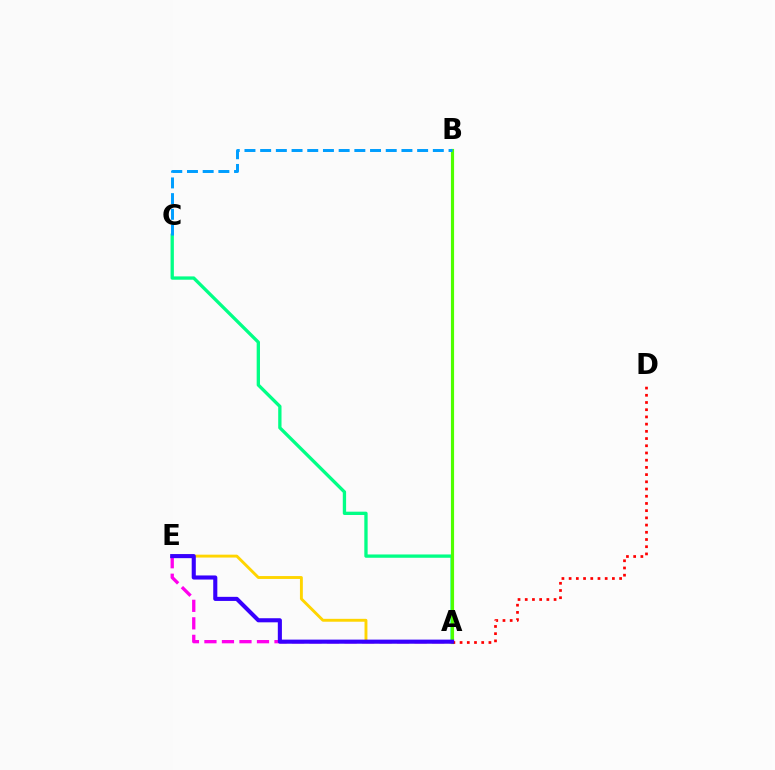{('A', 'C'): [{'color': '#00ff86', 'line_style': 'solid', 'thickness': 2.38}], ('A', 'B'): [{'color': '#4fff00', 'line_style': 'solid', 'thickness': 2.27}], ('A', 'D'): [{'color': '#ff0000', 'line_style': 'dotted', 'thickness': 1.96}], ('A', 'E'): [{'color': '#ffd500', 'line_style': 'solid', 'thickness': 2.08}, {'color': '#ff00ed', 'line_style': 'dashed', 'thickness': 2.38}, {'color': '#3700ff', 'line_style': 'solid', 'thickness': 2.95}], ('B', 'C'): [{'color': '#009eff', 'line_style': 'dashed', 'thickness': 2.13}]}